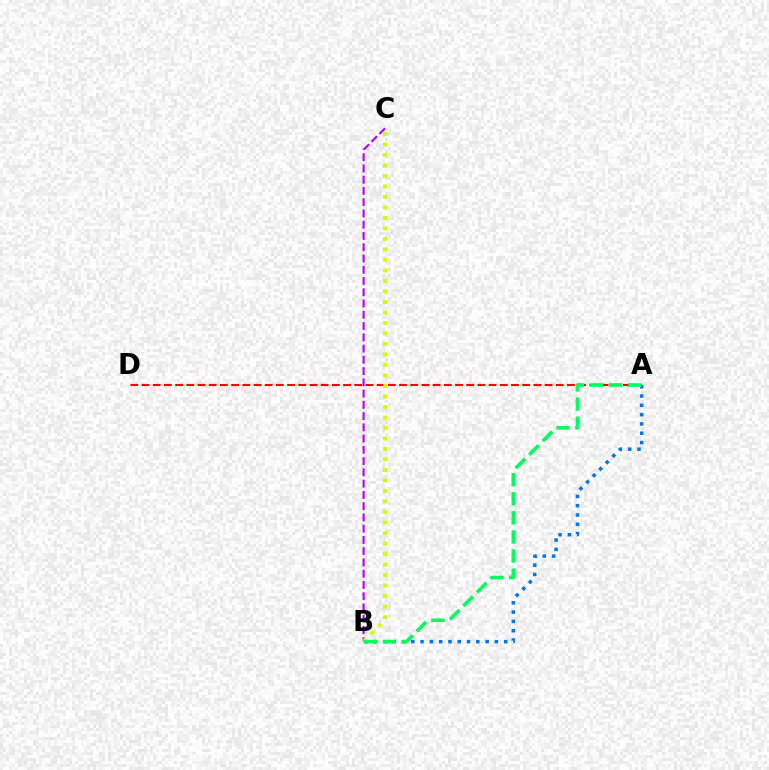{('B', 'C'): [{'color': '#b900ff', 'line_style': 'dashed', 'thickness': 1.53}, {'color': '#d1ff00', 'line_style': 'dotted', 'thickness': 2.85}], ('A', 'D'): [{'color': '#ff0000', 'line_style': 'dashed', 'thickness': 1.52}], ('A', 'B'): [{'color': '#0074ff', 'line_style': 'dotted', 'thickness': 2.53}, {'color': '#00ff5c', 'line_style': 'dashed', 'thickness': 2.6}]}